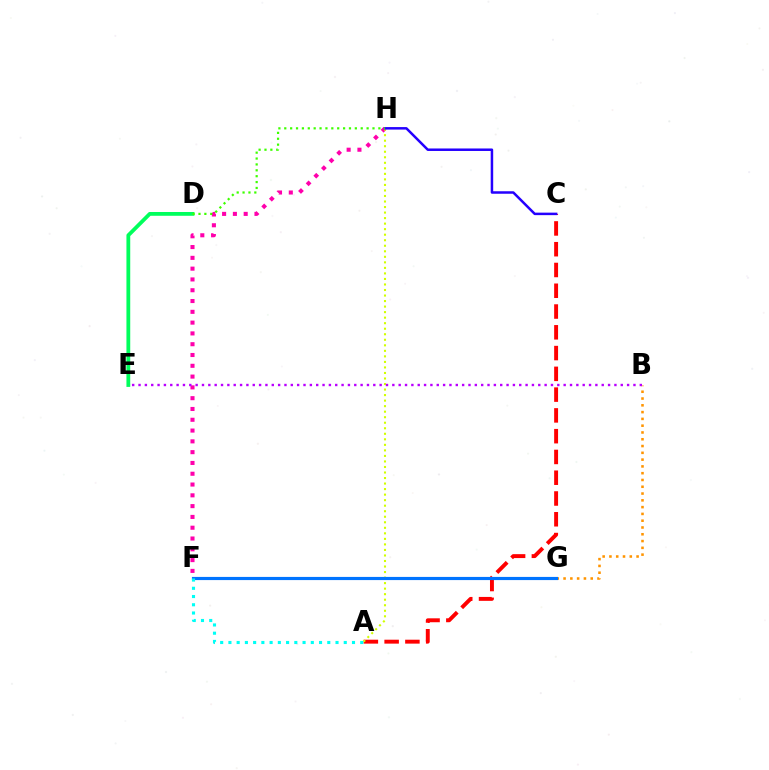{('F', 'H'): [{'color': '#ff00ac', 'line_style': 'dotted', 'thickness': 2.93}], ('A', 'C'): [{'color': '#ff0000', 'line_style': 'dashed', 'thickness': 2.82}], ('B', 'G'): [{'color': '#ff9400', 'line_style': 'dotted', 'thickness': 1.84}], ('D', 'E'): [{'color': '#00ff5c', 'line_style': 'solid', 'thickness': 2.73}], ('A', 'H'): [{'color': '#d1ff00', 'line_style': 'dotted', 'thickness': 1.5}], ('B', 'E'): [{'color': '#b900ff', 'line_style': 'dotted', 'thickness': 1.72}], ('C', 'H'): [{'color': '#2500ff', 'line_style': 'solid', 'thickness': 1.8}], ('F', 'G'): [{'color': '#0074ff', 'line_style': 'solid', 'thickness': 2.28}], ('A', 'F'): [{'color': '#00fff6', 'line_style': 'dotted', 'thickness': 2.24}], ('D', 'H'): [{'color': '#3dff00', 'line_style': 'dotted', 'thickness': 1.6}]}